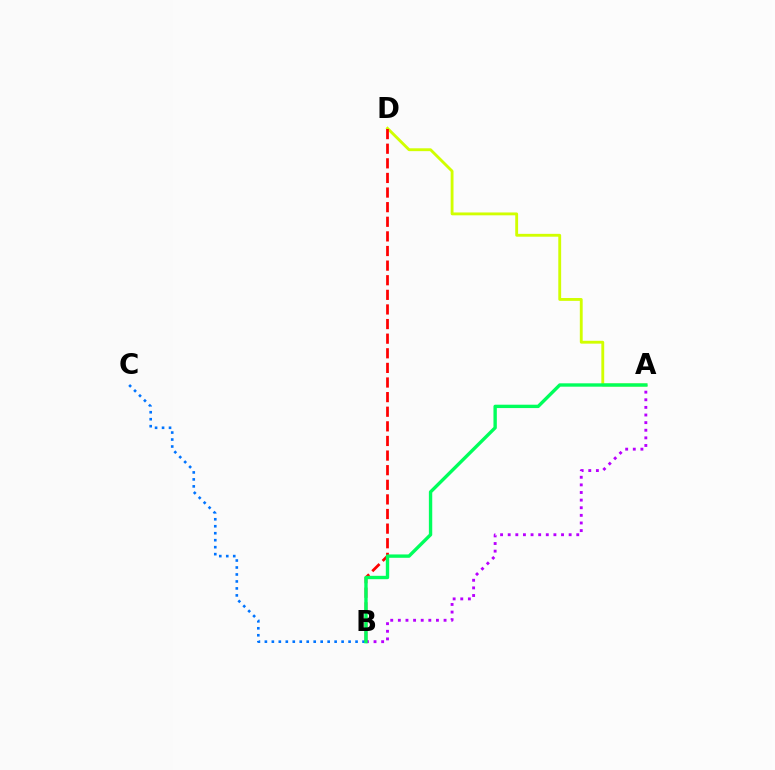{('A', 'D'): [{'color': '#d1ff00', 'line_style': 'solid', 'thickness': 2.05}], ('A', 'B'): [{'color': '#b900ff', 'line_style': 'dotted', 'thickness': 2.07}, {'color': '#00ff5c', 'line_style': 'solid', 'thickness': 2.42}], ('B', 'C'): [{'color': '#0074ff', 'line_style': 'dotted', 'thickness': 1.9}], ('B', 'D'): [{'color': '#ff0000', 'line_style': 'dashed', 'thickness': 1.99}]}